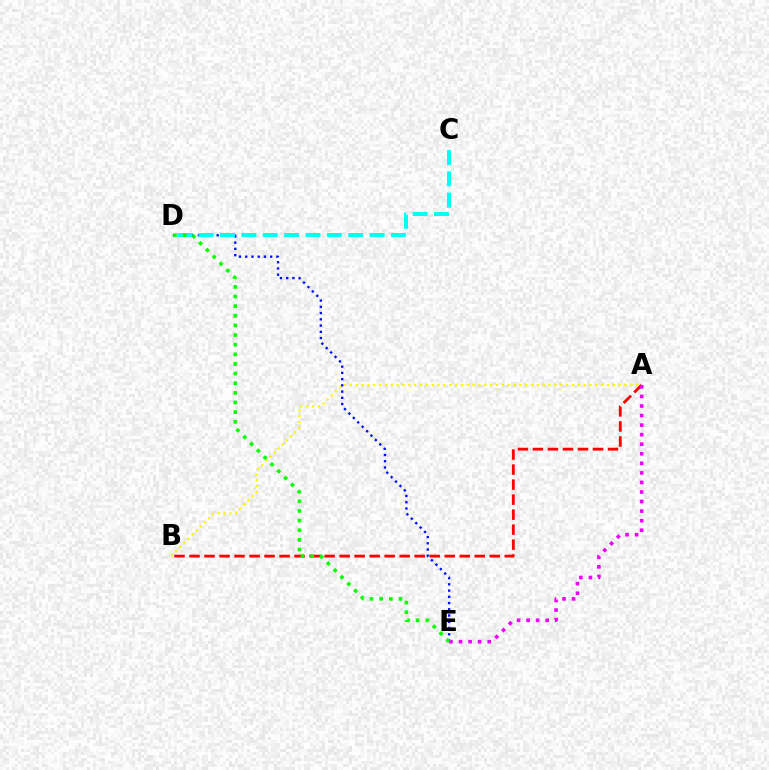{('A', 'B'): [{'color': '#ff0000', 'line_style': 'dashed', 'thickness': 2.04}, {'color': '#fcf500', 'line_style': 'dotted', 'thickness': 1.59}], ('D', 'E'): [{'color': '#0010ff', 'line_style': 'dotted', 'thickness': 1.69}, {'color': '#08ff00', 'line_style': 'dotted', 'thickness': 2.62}], ('C', 'D'): [{'color': '#00fff6', 'line_style': 'dashed', 'thickness': 2.9}], ('A', 'E'): [{'color': '#ee00ff', 'line_style': 'dotted', 'thickness': 2.6}]}